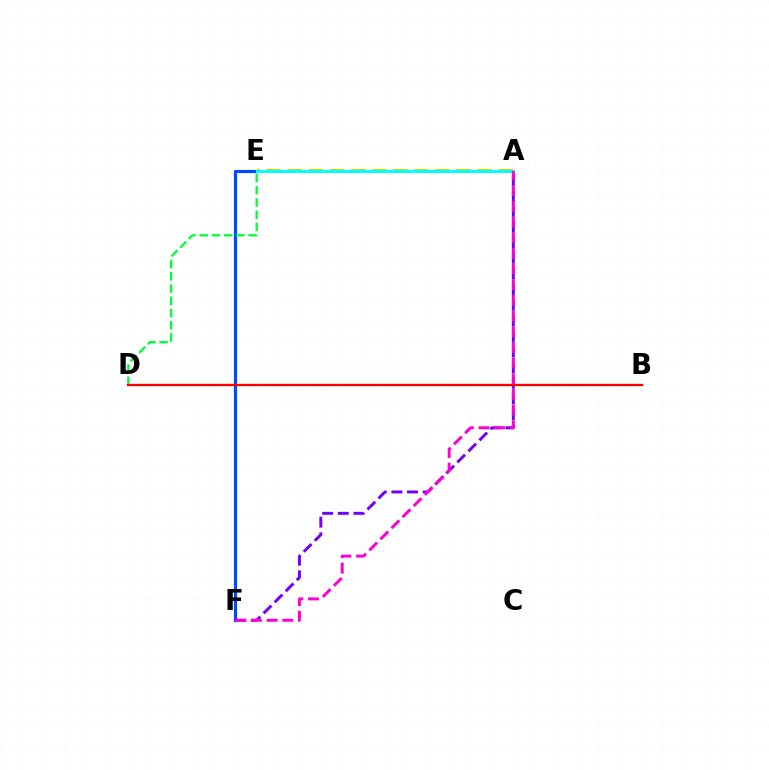{('E', 'F'): [{'color': '#004bff', 'line_style': 'solid', 'thickness': 2.3}], ('B', 'D'): [{'color': '#84ff00', 'line_style': 'dashed', 'thickness': 1.5}, {'color': '#ff0000', 'line_style': 'solid', 'thickness': 1.66}], ('A', 'F'): [{'color': '#7200ff', 'line_style': 'dashed', 'thickness': 2.12}, {'color': '#ff00cf', 'line_style': 'dashed', 'thickness': 2.13}], ('D', 'E'): [{'color': '#00ff39', 'line_style': 'dashed', 'thickness': 1.66}], ('A', 'E'): [{'color': '#ffbd00', 'line_style': 'dashed', 'thickness': 2.86}, {'color': '#00fff6', 'line_style': 'solid', 'thickness': 2.14}]}